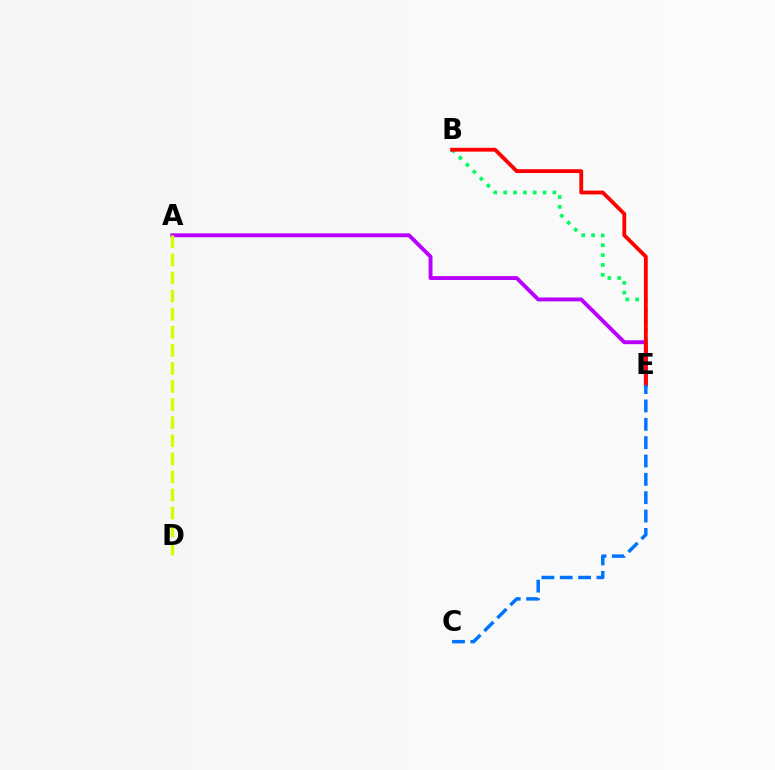{('B', 'E'): [{'color': '#00ff5c', 'line_style': 'dotted', 'thickness': 2.67}, {'color': '#ff0000', 'line_style': 'solid', 'thickness': 2.75}], ('A', 'E'): [{'color': '#b900ff', 'line_style': 'solid', 'thickness': 2.8}], ('A', 'D'): [{'color': '#d1ff00', 'line_style': 'dashed', 'thickness': 2.46}], ('C', 'E'): [{'color': '#0074ff', 'line_style': 'dashed', 'thickness': 2.49}]}